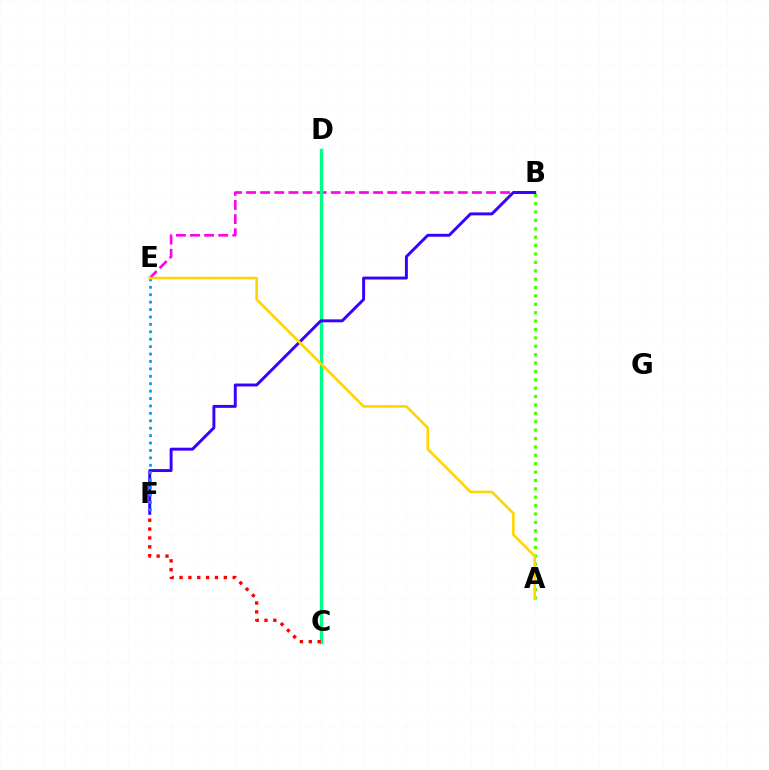{('A', 'B'): [{'color': '#4fff00', 'line_style': 'dotted', 'thickness': 2.28}], ('B', 'E'): [{'color': '#ff00ed', 'line_style': 'dashed', 'thickness': 1.92}], ('C', 'D'): [{'color': '#00ff86', 'line_style': 'solid', 'thickness': 2.42}], ('B', 'F'): [{'color': '#3700ff', 'line_style': 'solid', 'thickness': 2.12}], ('E', 'F'): [{'color': '#009eff', 'line_style': 'dotted', 'thickness': 2.01}], ('C', 'F'): [{'color': '#ff0000', 'line_style': 'dotted', 'thickness': 2.41}], ('A', 'E'): [{'color': '#ffd500', 'line_style': 'solid', 'thickness': 1.88}]}